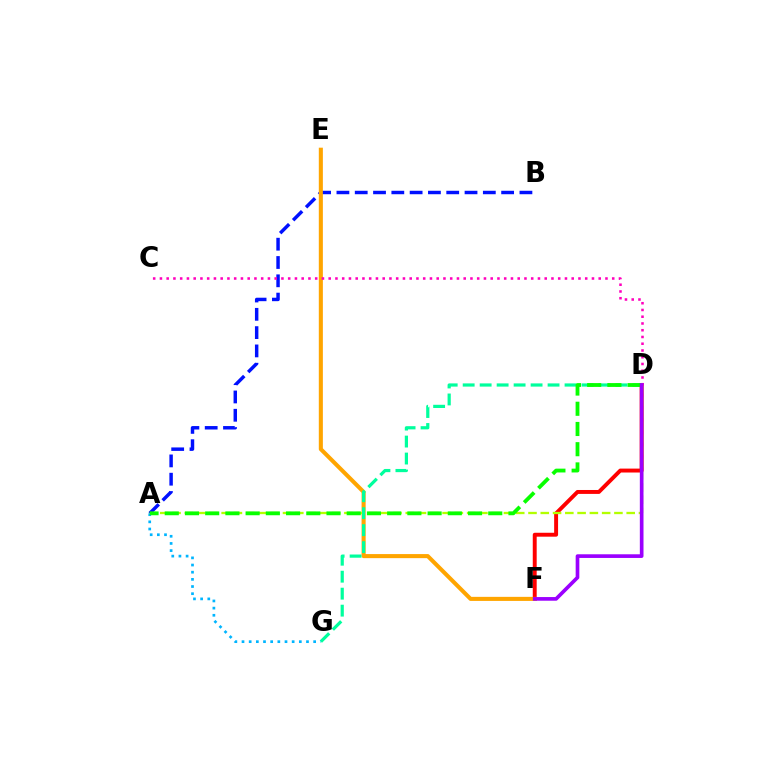{('D', 'F'): [{'color': '#ff0000', 'line_style': 'solid', 'thickness': 2.82}, {'color': '#9b00ff', 'line_style': 'solid', 'thickness': 2.64}], ('A', 'B'): [{'color': '#0010ff', 'line_style': 'dashed', 'thickness': 2.49}], ('E', 'F'): [{'color': '#ffa500', 'line_style': 'solid', 'thickness': 2.93}], ('A', 'D'): [{'color': '#b3ff00', 'line_style': 'dashed', 'thickness': 1.67}, {'color': '#08ff00', 'line_style': 'dashed', 'thickness': 2.75}], ('D', 'G'): [{'color': '#00ff9d', 'line_style': 'dashed', 'thickness': 2.31}], ('A', 'G'): [{'color': '#00b5ff', 'line_style': 'dotted', 'thickness': 1.95}], ('C', 'D'): [{'color': '#ff00bd', 'line_style': 'dotted', 'thickness': 1.83}]}